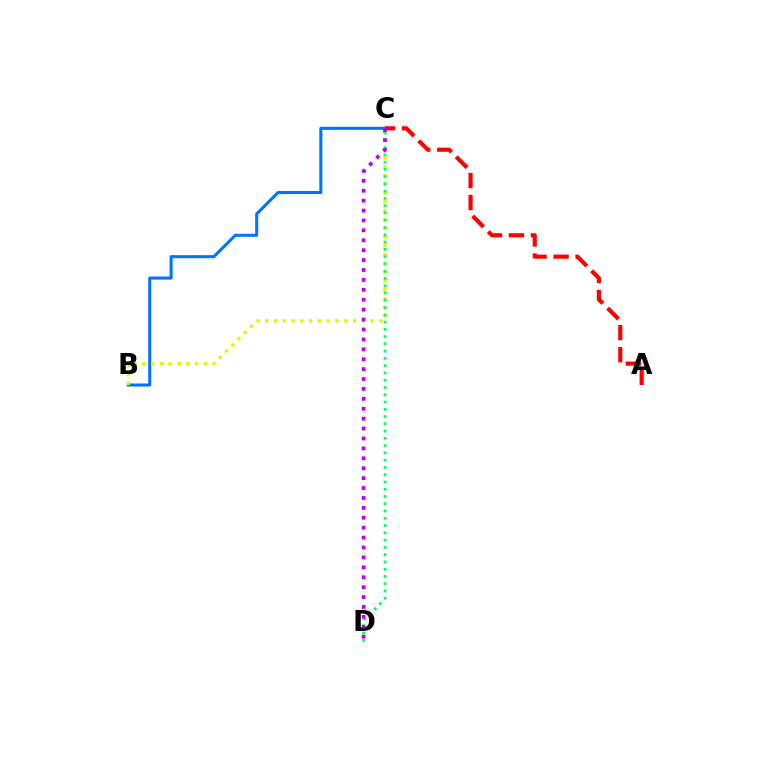{('B', 'C'): [{'color': '#0074ff', 'line_style': 'solid', 'thickness': 2.19}, {'color': '#d1ff00', 'line_style': 'dotted', 'thickness': 2.39}], ('A', 'C'): [{'color': '#ff0000', 'line_style': 'dashed', 'thickness': 2.99}], ('C', 'D'): [{'color': '#00ff5c', 'line_style': 'dotted', 'thickness': 1.98}, {'color': '#b900ff', 'line_style': 'dotted', 'thickness': 2.69}]}